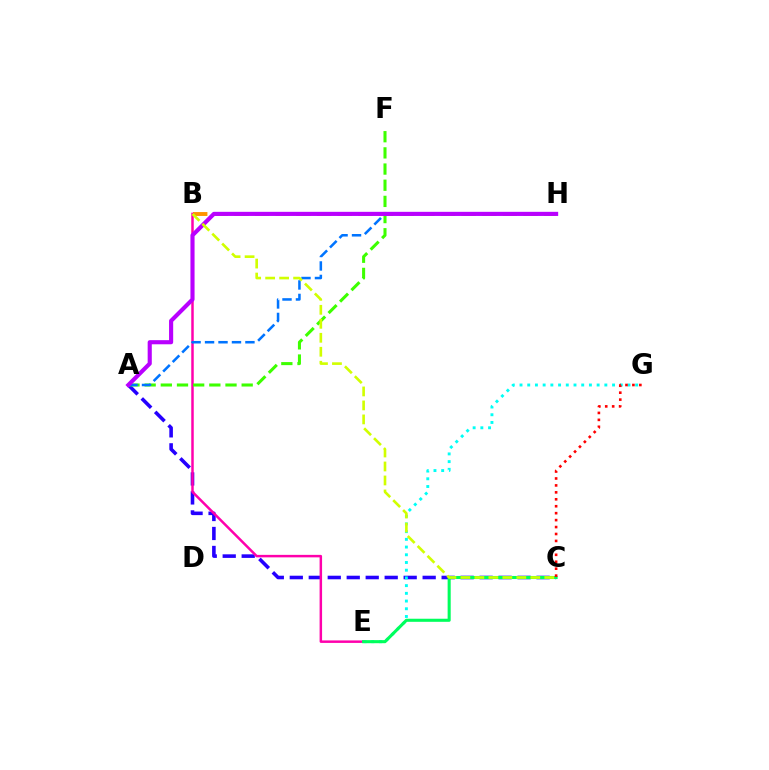{('A', 'C'): [{'color': '#2500ff', 'line_style': 'dashed', 'thickness': 2.58}], ('B', 'H'): [{'color': '#ff9400', 'line_style': 'dashed', 'thickness': 2.81}], ('B', 'E'): [{'color': '#ff00ac', 'line_style': 'solid', 'thickness': 1.79}], ('A', 'F'): [{'color': '#3dff00', 'line_style': 'dashed', 'thickness': 2.2}], ('E', 'G'): [{'color': '#00fff6', 'line_style': 'dotted', 'thickness': 2.1}], ('C', 'E'): [{'color': '#00ff5c', 'line_style': 'solid', 'thickness': 2.22}], ('A', 'H'): [{'color': '#0074ff', 'line_style': 'dashed', 'thickness': 1.83}, {'color': '#b900ff', 'line_style': 'solid', 'thickness': 2.97}], ('C', 'G'): [{'color': '#ff0000', 'line_style': 'dotted', 'thickness': 1.89}], ('B', 'C'): [{'color': '#d1ff00', 'line_style': 'dashed', 'thickness': 1.9}]}